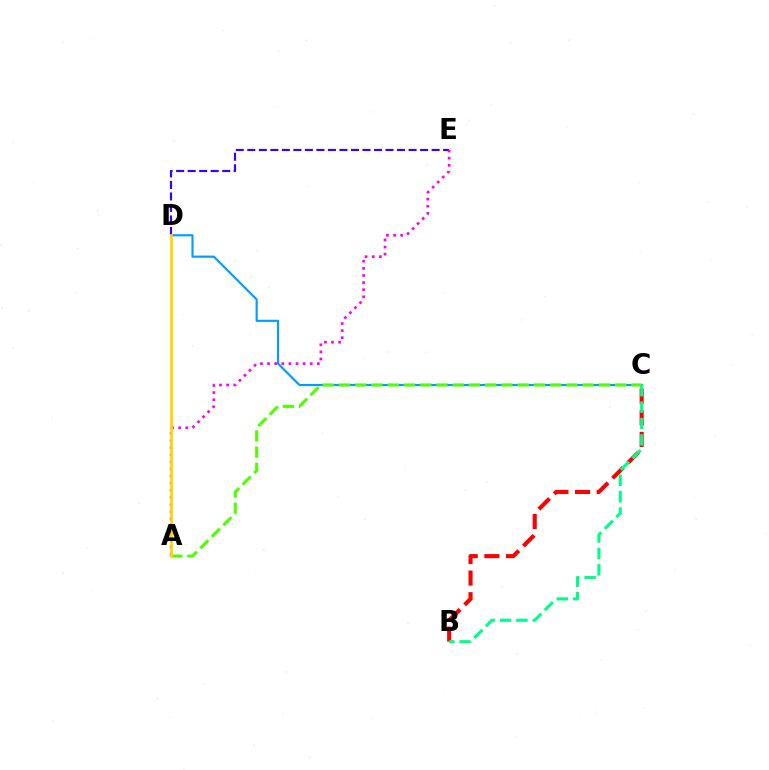{('C', 'D'): [{'color': '#009eff', 'line_style': 'solid', 'thickness': 1.55}], ('D', 'E'): [{'color': '#3700ff', 'line_style': 'dashed', 'thickness': 1.56}], ('B', 'C'): [{'color': '#ff0000', 'line_style': 'dashed', 'thickness': 2.94}, {'color': '#00ff86', 'line_style': 'dashed', 'thickness': 2.23}], ('A', 'C'): [{'color': '#4fff00', 'line_style': 'dashed', 'thickness': 2.21}], ('A', 'E'): [{'color': '#ff00ed', 'line_style': 'dotted', 'thickness': 1.93}], ('A', 'D'): [{'color': '#ffd500', 'line_style': 'solid', 'thickness': 1.99}]}